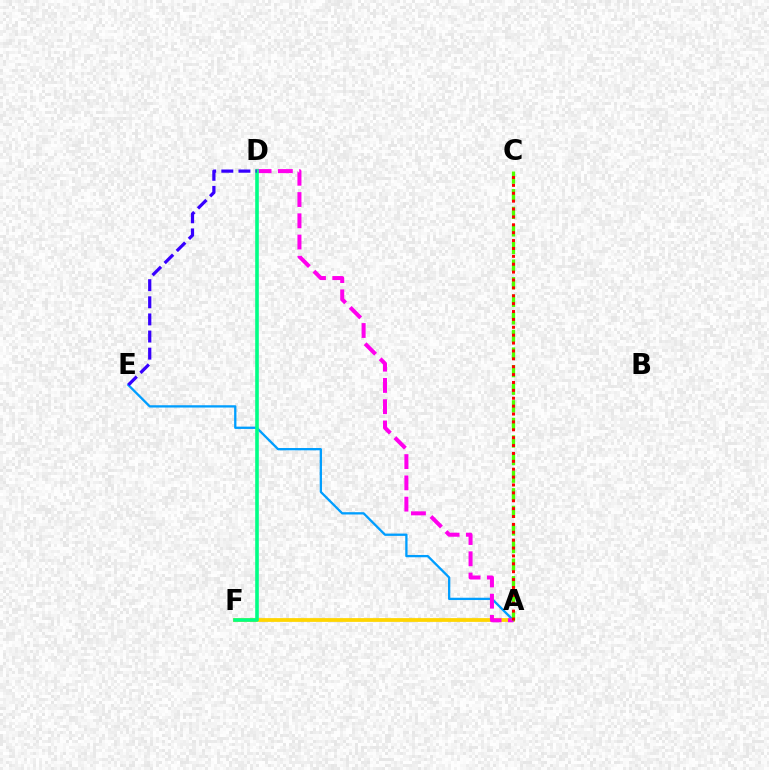{('A', 'F'): [{'color': '#ffd500', 'line_style': 'solid', 'thickness': 2.71}], ('A', 'E'): [{'color': '#009eff', 'line_style': 'solid', 'thickness': 1.66}], ('A', 'D'): [{'color': '#ff00ed', 'line_style': 'dashed', 'thickness': 2.89}], ('A', 'C'): [{'color': '#4fff00', 'line_style': 'dashed', 'thickness': 2.39}, {'color': '#ff0000', 'line_style': 'dotted', 'thickness': 2.14}], ('D', 'F'): [{'color': '#00ff86', 'line_style': 'solid', 'thickness': 2.59}], ('D', 'E'): [{'color': '#3700ff', 'line_style': 'dashed', 'thickness': 2.33}]}